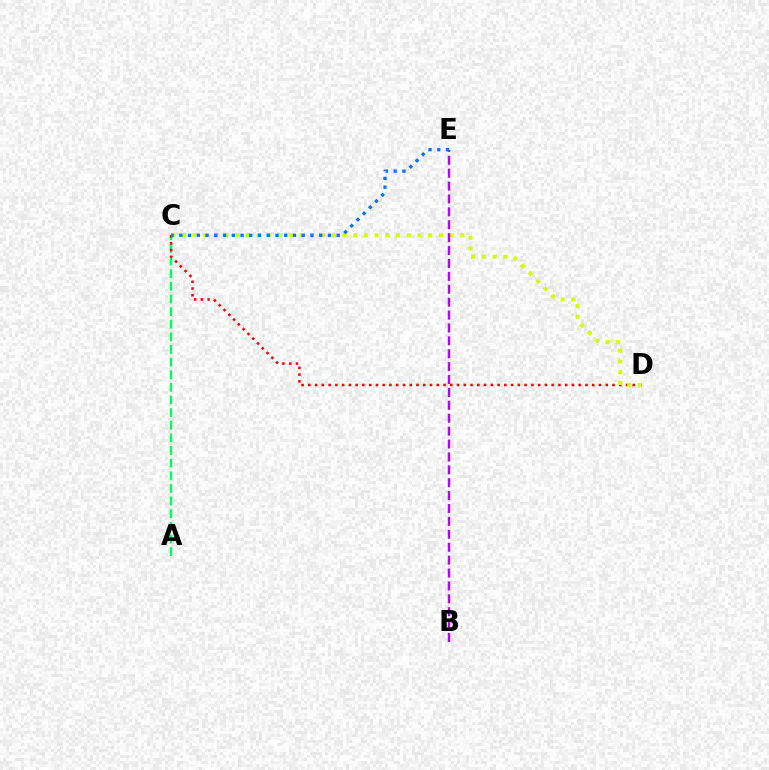{('A', 'C'): [{'color': '#00ff5c', 'line_style': 'dashed', 'thickness': 1.72}], ('C', 'D'): [{'color': '#ff0000', 'line_style': 'dotted', 'thickness': 1.84}, {'color': '#d1ff00', 'line_style': 'dotted', 'thickness': 2.91}], ('B', 'E'): [{'color': '#b900ff', 'line_style': 'dashed', 'thickness': 1.75}], ('C', 'E'): [{'color': '#0074ff', 'line_style': 'dotted', 'thickness': 2.37}]}